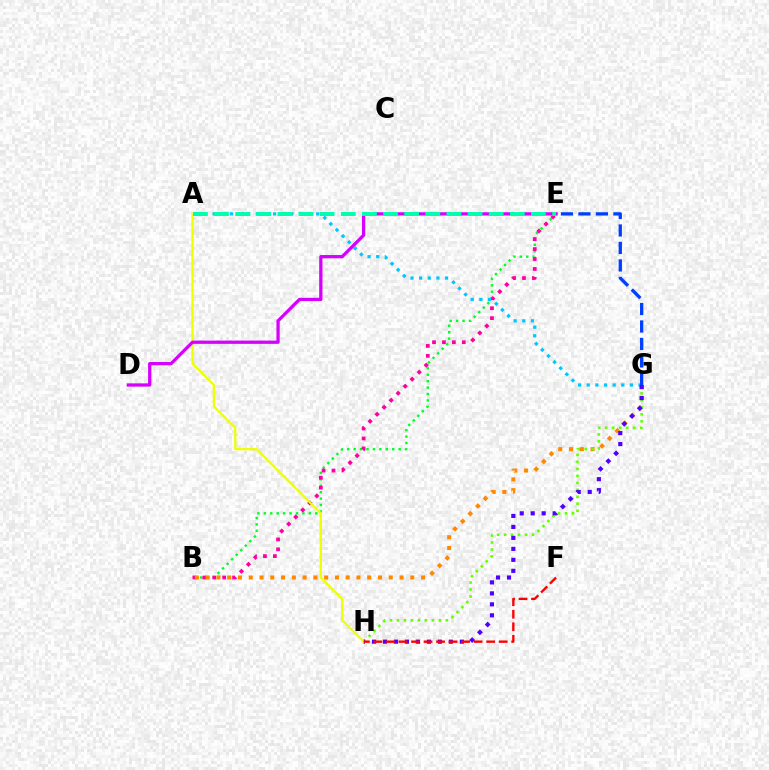{('B', 'E'): [{'color': '#00ff27', 'line_style': 'dotted', 'thickness': 1.75}, {'color': '#ff00a0', 'line_style': 'dotted', 'thickness': 2.7}], ('B', 'G'): [{'color': '#ff8800', 'line_style': 'dotted', 'thickness': 2.93}], ('G', 'H'): [{'color': '#66ff00', 'line_style': 'dotted', 'thickness': 1.9}, {'color': '#4f00ff', 'line_style': 'dotted', 'thickness': 2.98}], ('A', 'G'): [{'color': '#00c7ff', 'line_style': 'dotted', 'thickness': 2.35}], ('A', 'H'): [{'color': '#eeff00', 'line_style': 'solid', 'thickness': 1.62}], ('D', 'E'): [{'color': '#d600ff', 'line_style': 'solid', 'thickness': 2.35}], ('F', 'H'): [{'color': '#ff0000', 'line_style': 'dashed', 'thickness': 1.7}], ('A', 'E'): [{'color': '#00ffaf', 'line_style': 'dashed', 'thickness': 2.87}], ('E', 'G'): [{'color': '#003fff', 'line_style': 'dashed', 'thickness': 2.37}]}